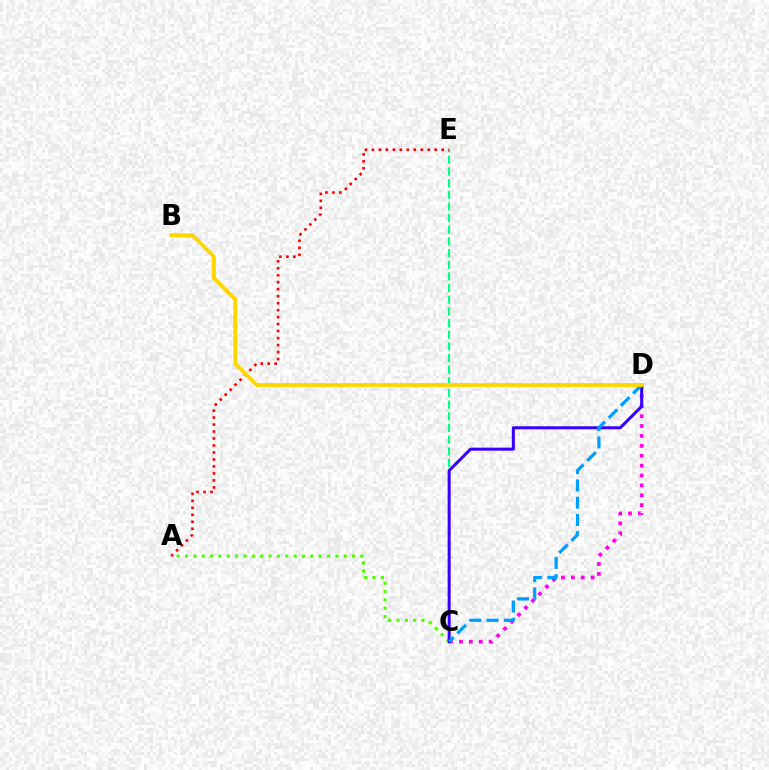{('C', 'E'): [{'color': '#00ff86', 'line_style': 'dashed', 'thickness': 1.58}], ('A', 'E'): [{'color': '#ff0000', 'line_style': 'dotted', 'thickness': 1.9}], ('C', 'D'): [{'color': '#ff00ed', 'line_style': 'dotted', 'thickness': 2.69}, {'color': '#3700ff', 'line_style': 'solid', 'thickness': 2.17}, {'color': '#009eff', 'line_style': 'dashed', 'thickness': 2.35}], ('A', 'C'): [{'color': '#4fff00', 'line_style': 'dotted', 'thickness': 2.27}], ('B', 'D'): [{'color': '#ffd500', 'line_style': 'solid', 'thickness': 2.75}]}